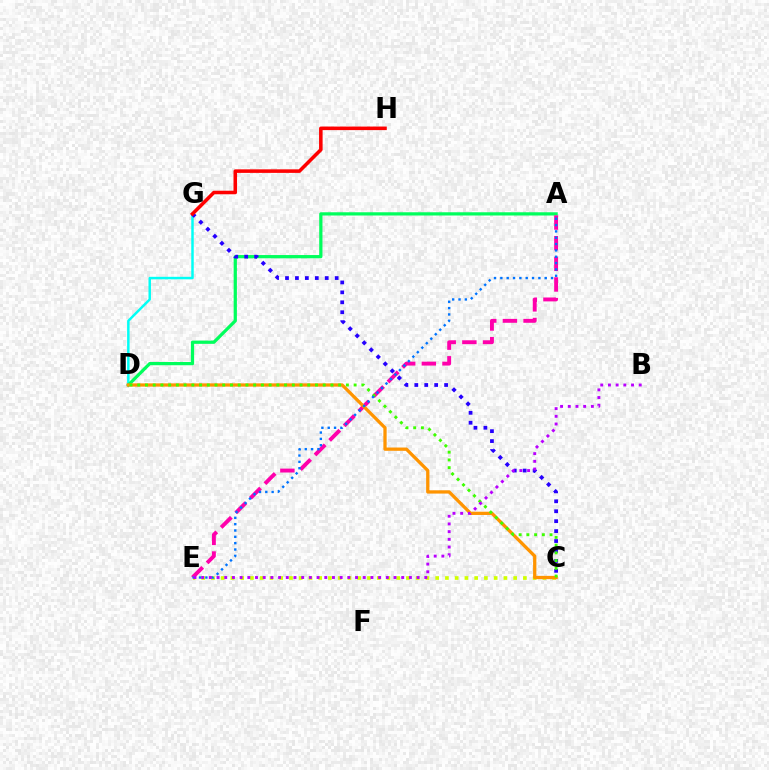{('D', 'G'): [{'color': '#00fff6', 'line_style': 'solid', 'thickness': 1.78}], ('A', 'D'): [{'color': '#00ff5c', 'line_style': 'solid', 'thickness': 2.33}], ('A', 'E'): [{'color': '#ff00ac', 'line_style': 'dashed', 'thickness': 2.8}, {'color': '#0074ff', 'line_style': 'dotted', 'thickness': 1.72}], ('C', 'G'): [{'color': '#2500ff', 'line_style': 'dotted', 'thickness': 2.7}], ('G', 'H'): [{'color': '#ff0000', 'line_style': 'solid', 'thickness': 2.55}], ('C', 'E'): [{'color': '#d1ff00', 'line_style': 'dotted', 'thickness': 2.65}], ('C', 'D'): [{'color': '#ff9400', 'line_style': 'solid', 'thickness': 2.36}, {'color': '#3dff00', 'line_style': 'dotted', 'thickness': 2.1}], ('B', 'E'): [{'color': '#b900ff', 'line_style': 'dotted', 'thickness': 2.09}]}